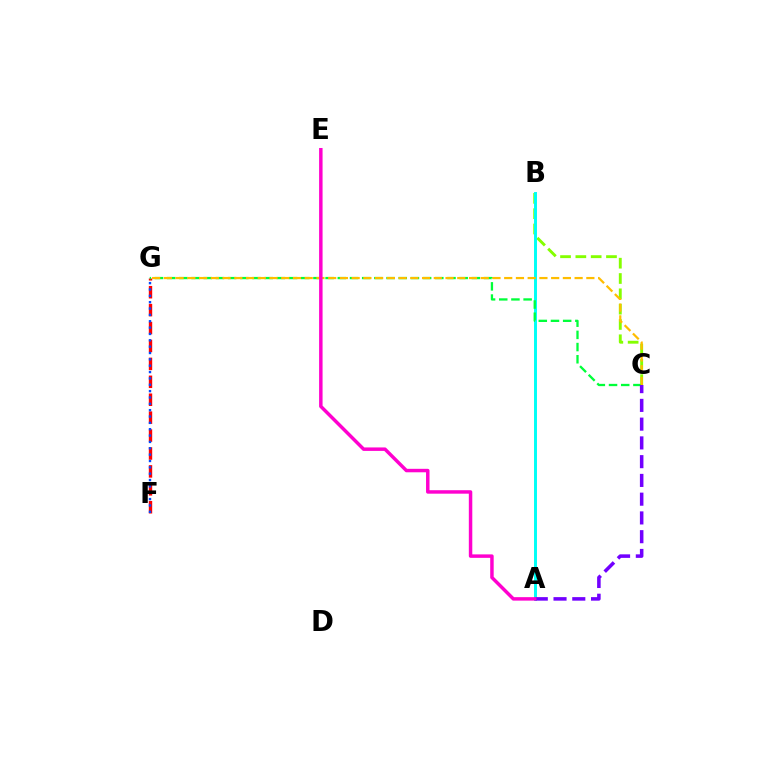{('B', 'C'): [{'color': '#84ff00', 'line_style': 'dashed', 'thickness': 2.08}], ('F', 'G'): [{'color': '#ff0000', 'line_style': 'dashed', 'thickness': 2.43}, {'color': '#004bff', 'line_style': 'dotted', 'thickness': 1.73}], ('A', 'B'): [{'color': '#00fff6', 'line_style': 'solid', 'thickness': 2.13}], ('C', 'G'): [{'color': '#00ff39', 'line_style': 'dashed', 'thickness': 1.66}, {'color': '#ffbd00', 'line_style': 'dashed', 'thickness': 1.59}], ('A', 'C'): [{'color': '#7200ff', 'line_style': 'dashed', 'thickness': 2.55}], ('A', 'E'): [{'color': '#ff00cf', 'line_style': 'solid', 'thickness': 2.5}]}